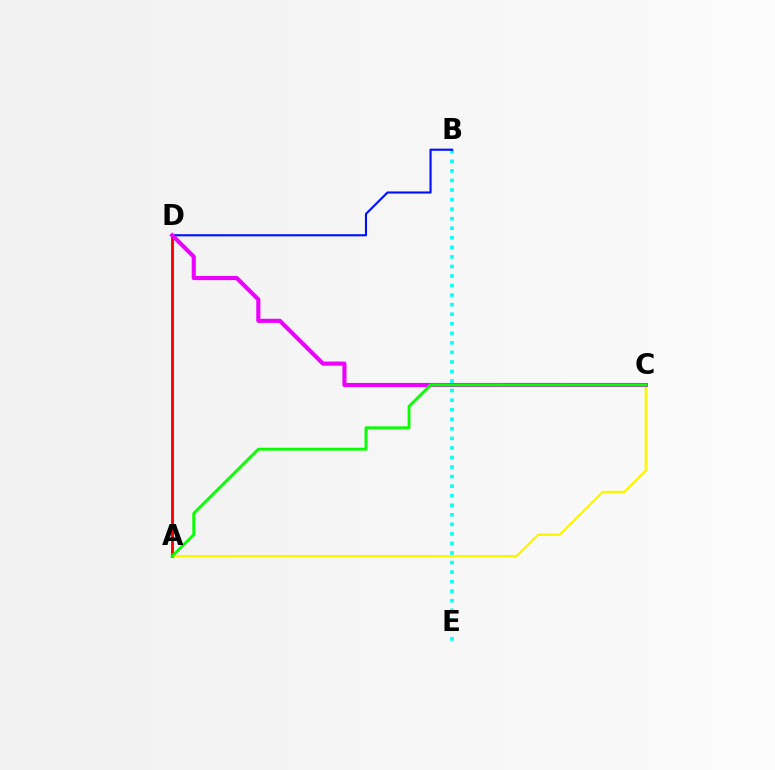{('A', 'D'): [{'color': '#ff0000', 'line_style': 'solid', 'thickness': 2.08}], ('A', 'C'): [{'color': '#fcf500', 'line_style': 'solid', 'thickness': 1.68}, {'color': '#08ff00', 'line_style': 'solid', 'thickness': 2.06}], ('B', 'E'): [{'color': '#00fff6', 'line_style': 'dotted', 'thickness': 2.6}], ('B', 'D'): [{'color': '#0010ff', 'line_style': 'solid', 'thickness': 1.53}], ('C', 'D'): [{'color': '#ee00ff', 'line_style': 'solid', 'thickness': 2.96}]}